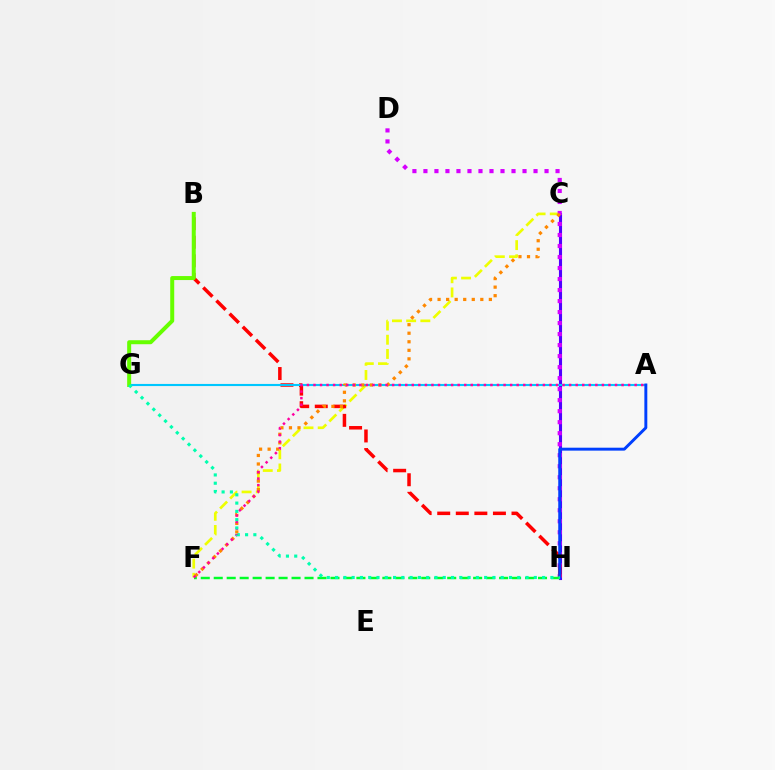{('C', 'F'): [{'color': '#eeff00', 'line_style': 'dashed', 'thickness': 1.93}, {'color': '#ff8800', 'line_style': 'dotted', 'thickness': 2.32}], ('C', 'H'): [{'color': '#4f00ff', 'line_style': 'solid', 'thickness': 2.23}], ('D', 'H'): [{'color': '#d600ff', 'line_style': 'dotted', 'thickness': 2.99}], ('B', 'H'): [{'color': '#ff0000', 'line_style': 'dashed', 'thickness': 2.52}], ('A', 'G'): [{'color': '#00c7ff', 'line_style': 'solid', 'thickness': 1.52}], ('A', 'H'): [{'color': '#003fff', 'line_style': 'solid', 'thickness': 2.11}], ('F', 'H'): [{'color': '#00ff27', 'line_style': 'dashed', 'thickness': 1.76}], ('A', 'F'): [{'color': '#ff00a0', 'line_style': 'dotted', 'thickness': 1.78}], ('B', 'G'): [{'color': '#66ff00', 'line_style': 'solid', 'thickness': 2.88}], ('G', 'H'): [{'color': '#00ffaf', 'line_style': 'dotted', 'thickness': 2.25}]}